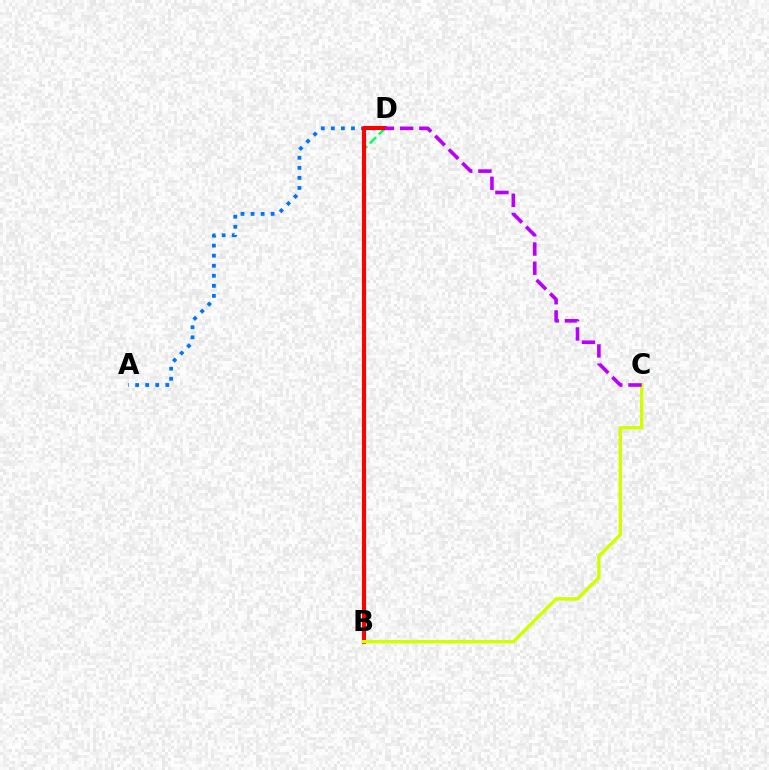{('B', 'D'): [{'color': '#00ff5c', 'line_style': 'dashed', 'thickness': 1.71}, {'color': '#ff0000', 'line_style': 'solid', 'thickness': 2.93}], ('A', 'D'): [{'color': '#0074ff', 'line_style': 'dotted', 'thickness': 2.73}], ('B', 'C'): [{'color': '#d1ff00', 'line_style': 'solid', 'thickness': 2.45}], ('C', 'D'): [{'color': '#b900ff', 'line_style': 'dashed', 'thickness': 2.61}]}